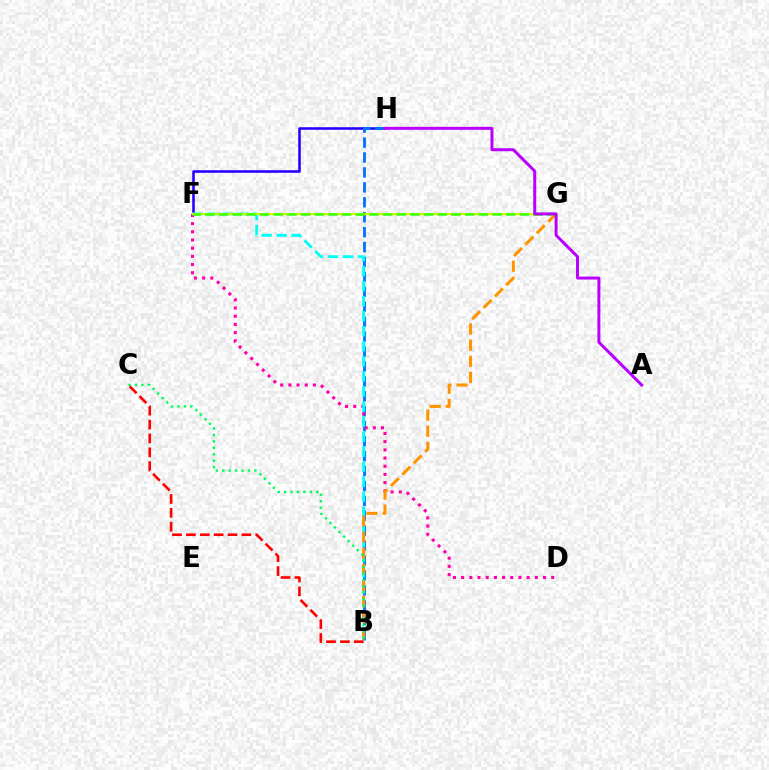{('F', 'H'): [{'color': '#2500ff', 'line_style': 'solid', 'thickness': 1.85}], ('B', 'H'): [{'color': '#0074ff', 'line_style': 'dashed', 'thickness': 2.03}], ('D', 'F'): [{'color': '#ff00ac', 'line_style': 'dotted', 'thickness': 2.23}], ('B', 'F'): [{'color': '#00fff6', 'line_style': 'dashed', 'thickness': 2.04}], ('F', 'G'): [{'color': '#d1ff00', 'line_style': 'solid', 'thickness': 1.54}, {'color': '#3dff00', 'line_style': 'dashed', 'thickness': 1.86}], ('B', 'G'): [{'color': '#ff9400', 'line_style': 'dashed', 'thickness': 2.19}], ('B', 'C'): [{'color': '#00ff5c', 'line_style': 'dotted', 'thickness': 1.75}, {'color': '#ff0000', 'line_style': 'dashed', 'thickness': 1.89}], ('A', 'H'): [{'color': '#b900ff', 'line_style': 'solid', 'thickness': 2.14}]}